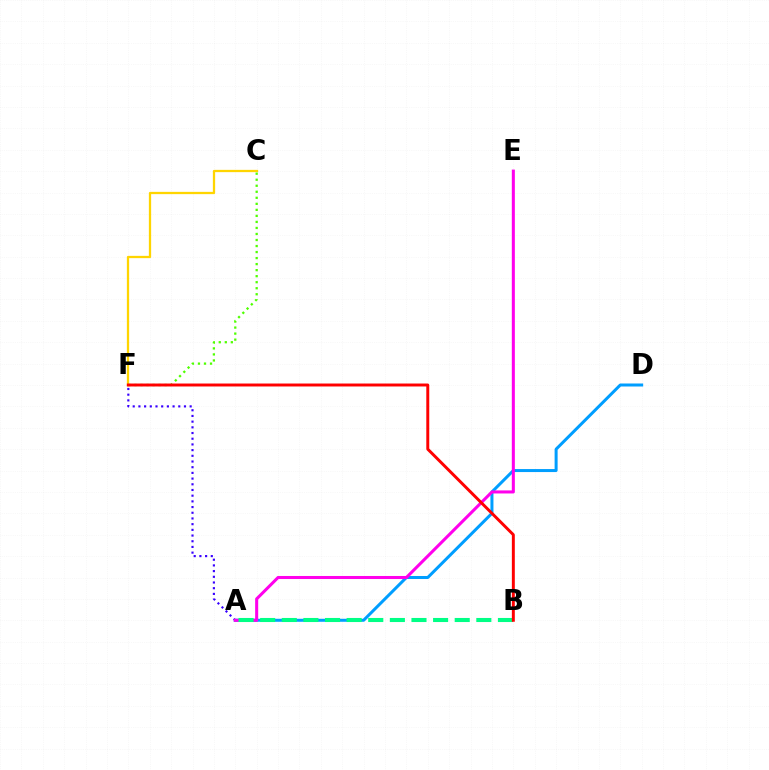{('C', 'F'): [{'color': '#ffd500', 'line_style': 'solid', 'thickness': 1.64}, {'color': '#4fff00', 'line_style': 'dotted', 'thickness': 1.64}], ('A', 'F'): [{'color': '#3700ff', 'line_style': 'dotted', 'thickness': 1.55}], ('A', 'D'): [{'color': '#009eff', 'line_style': 'solid', 'thickness': 2.16}], ('A', 'E'): [{'color': '#ff00ed', 'line_style': 'solid', 'thickness': 2.19}], ('A', 'B'): [{'color': '#00ff86', 'line_style': 'dashed', 'thickness': 2.94}], ('B', 'F'): [{'color': '#ff0000', 'line_style': 'solid', 'thickness': 2.13}]}